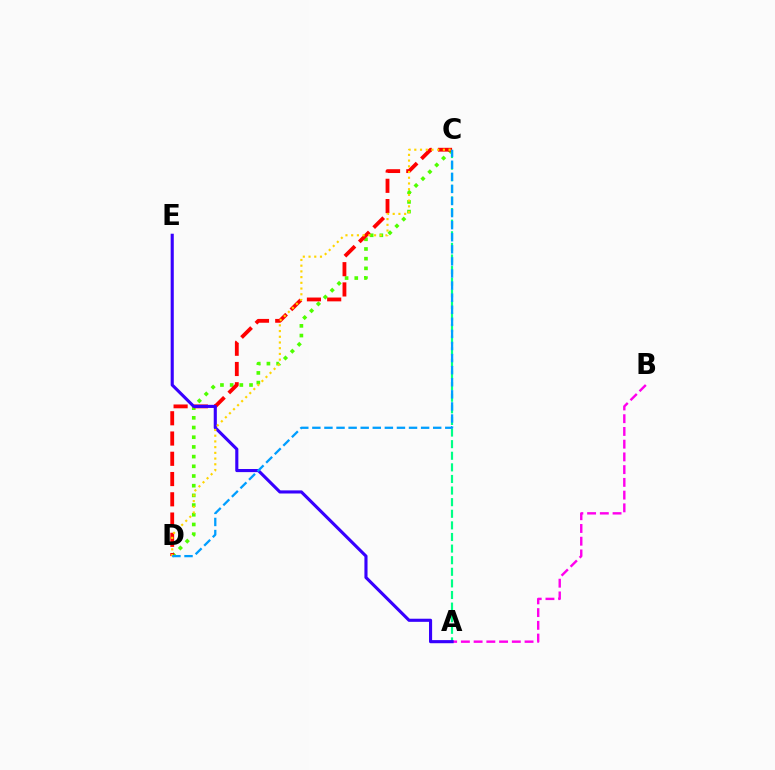{('A', 'B'): [{'color': '#ff00ed', 'line_style': 'dashed', 'thickness': 1.73}], ('C', 'D'): [{'color': '#4fff00', 'line_style': 'dotted', 'thickness': 2.63}, {'color': '#ff0000', 'line_style': 'dashed', 'thickness': 2.75}, {'color': '#ffd500', 'line_style': 'dotted', 'thickness': 1.55}, {'color': '#009eff', 'line_style': 'dashed', 'thickness': 1.64}], ('A', 'C'): [{'color': '#00ff86', 'line_style': 'dashed', 'thickness': 1.58}], ('A', 'E'): [{'color': '#3700ff', 'line_style': 'solid', 'thickness': 2.24}]}